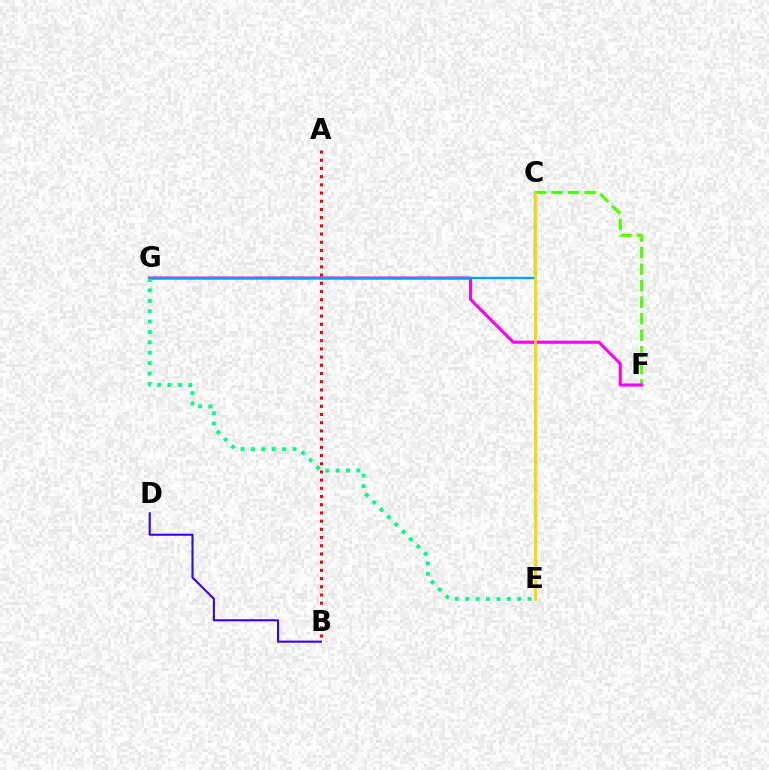{('C', 'F'): [{'color': '#4fff00', 'line_style': 'dashed', 'thickness': 2.25}], ('B', 'D'): [{'color': '#3700ff', 'line_style': 'solid', 'thickness': 1.51}], ('F', 'G'): [{'color': '#ff00ed', 'line_style': 'solid', 'thickness': 2.21}], ('E', 'G'): [{'color': '#00ff86', 'line_style': 'dotted', 'thickness': 2.82}], ('A', 'B'): [{'color': '#ff0000', 'line_style': 'dotted', 'thickness': 2.23}], ('C', 'G'): [{'color': '#009eff', 'line_style': 'solid', 'thickness': 1.66}], ('C', 'E'): [{'color': '#ffd500', 'line_style': 'solid', 'thickness': 2.04}]}